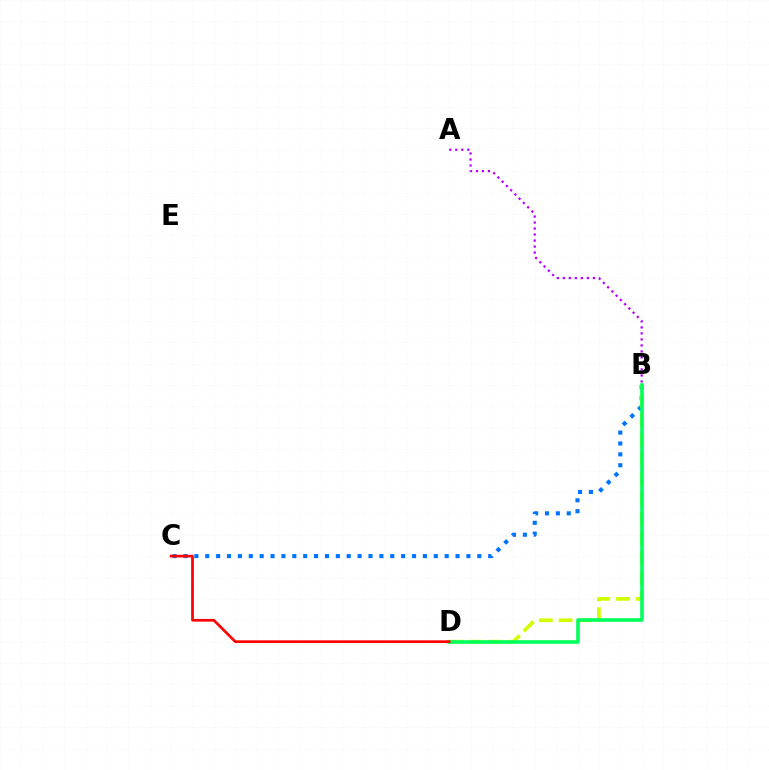{('B', 'C'): [{'color': '#0074ff', 'line_style': 'dotted', 'thickness': 2.96}], ('B', 'D'): [{'color': '#d1ff00', 'line_style': 'dashed', 'thickness': 2.68}, {'color': '#00ff5c', 'line_style': 'solid', 'thickness': 2.59}], ('C', 'D'): [{'color': '#ff0000', 'line_style': 'solid', 'thickness': 1.95}], ('A', 'B'): [{'color': '#b900ff', 'line_style': 'dotted', 'thickness': 1.63}]}